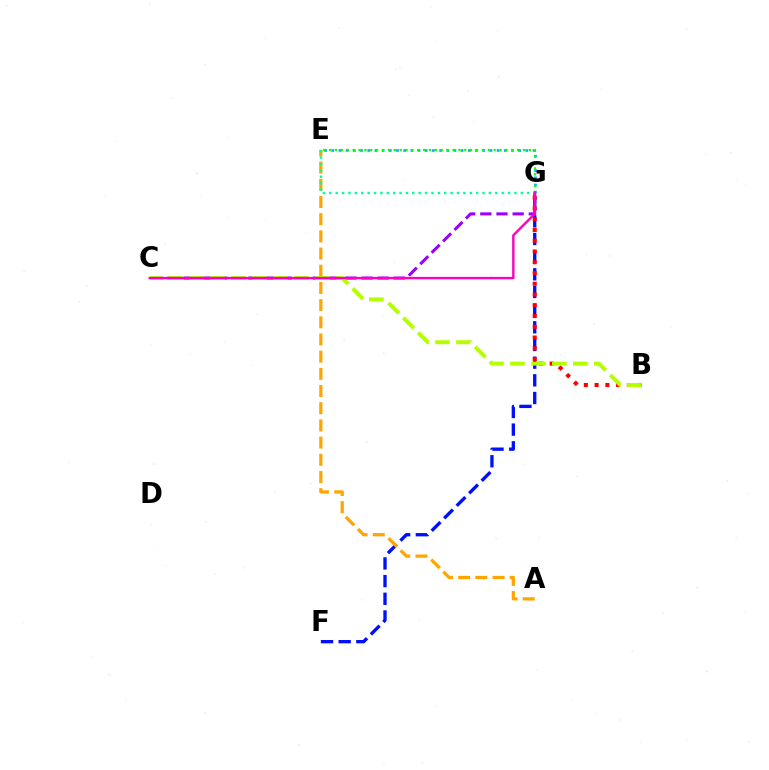{('E', 'G'): [{'color': '#00b5ff', 'line_style': 'dotted', 'thickness': 1.95}, {'color': '#00ff9d', 'line_style': 'dotted', 'thickness': 1.73}, {'color': '#08ff00', 'line_style': 'dotted', 'thickness': 1.6}], ('C', 'G'): [{'color': '#9b00ff', 'line_style': 'dashed', 'thickness': 2.2}, {'color': '#ff00bd', 'line_style': 'solid', 'thickness': 1.72}], ('F', 'G'): [{'color': '#0010ff', 'line_style': 'dashed', 'thickness': 2.4}], ('B', 'G'): [{'color': '#ff0000', 'line_style': 'dotted', 'thickness': 2.92}], ('A', 'E'): [{'color': '#ffa500', 'line_style': 'dashed', 'thickness': 2.34}], ('B', 'C'): [{'color': '#b3ff00', 'line_style': 'dashed', 'thickness': 2.85}]}